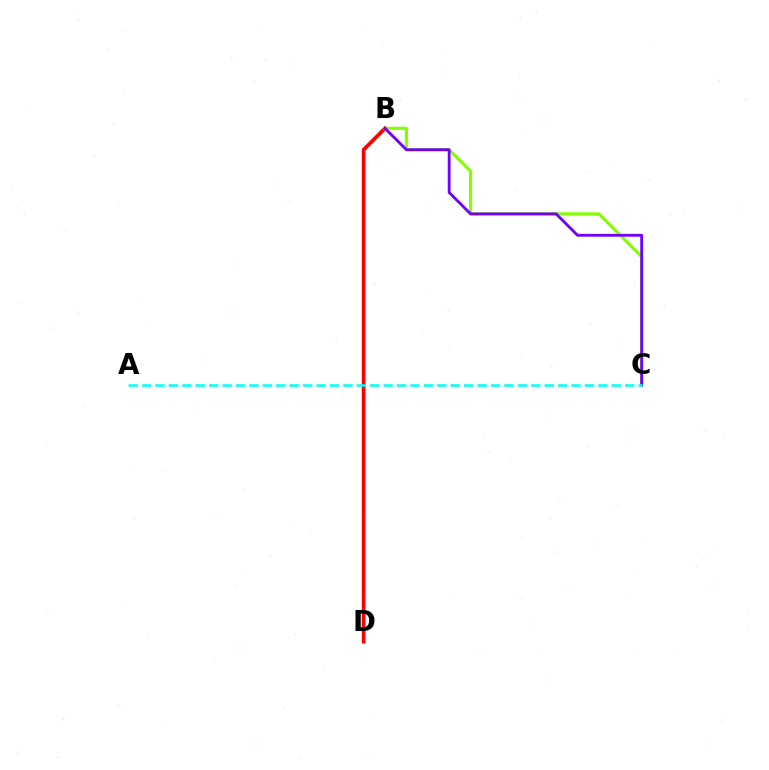{('B', 'D'): [{'color': '#ff0000', 'line_style': 'solid', 'thickness': 2.65}], ('B', 'C'): [{'color': '#84ff00', 'line_style': 'solid', 'thickness': 2.27}, {'color': '#7200ff', 'line_style': 'solid', 'thickness': 2.04}], ('A', 'C'): [{'color': '#00fff6', 'line_style': 'dashed', 'thickness': 1.82}]}